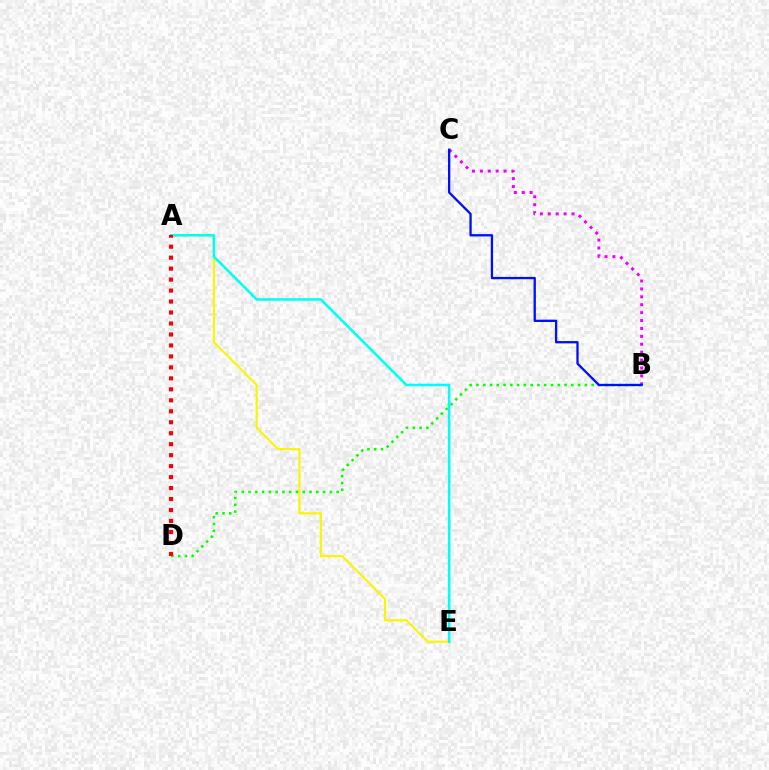{('A', 'E'): [{'color': '#fcf500', 'line_style': 'solid', 'thickness': 1.54}, {'color': '#00fff6', 'line_style': 'solid', 'thickness': 1.83}], ('B', 'D'): [{'color': '#08ff00', 'line_style': 'dotted', 'thickness': 1.84}], ('A', 'D'): [{'color': '#ff0000', 'line_style': 'dotted', 'thickness': 2.98}], ('B', 'C'): [{'color': '#ee00ff', 'line_style': 'dotted', 'thickness': 2.15}, {'color': '#0010ff', 'line_style': 'solid', 'thickness': 1.67}]}